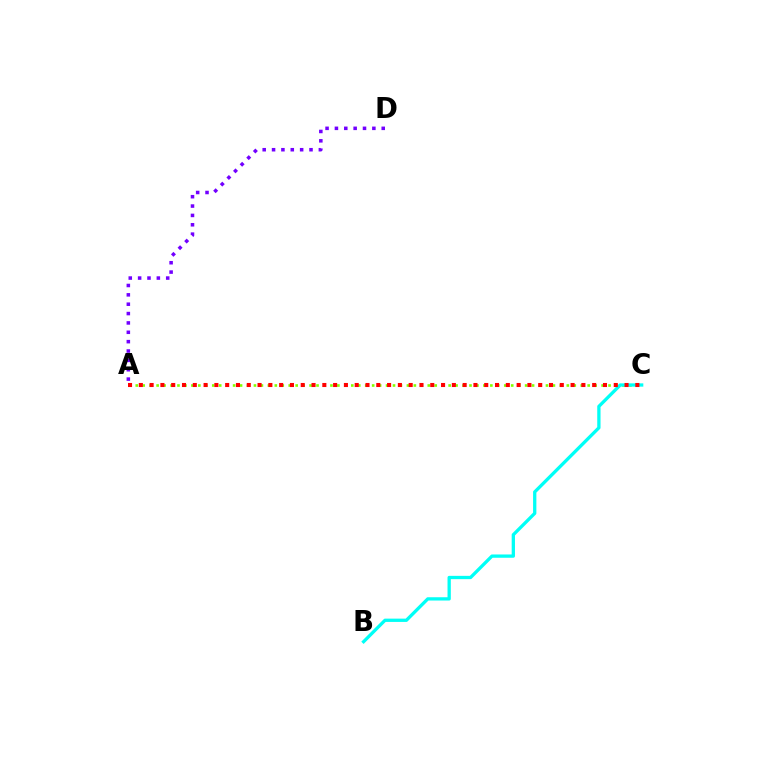{('A', 'D'): [{'color': '#7200ff', 'line_style': 'dotted', 'thickness': 2.54}], ('A', 'C'): [{'color': '#84ff00', 'line_style': 'dotted', 'thickness': 1.89}, {'color': '#ff0000', 'line_style': 'dotted', 'thickness': 2.93}], ('B', 'C'): [{'color': '#00fff6', 'line_style': 'solid', 'thickness': 2.37}]}